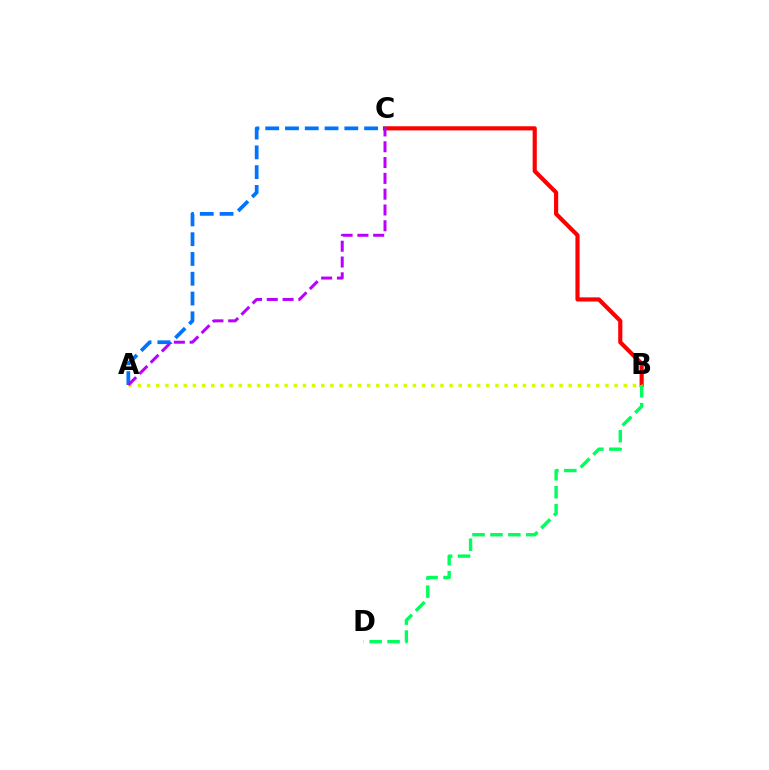{('B', 'C'): [{'color': '#ff0000', 'line_style': 'solid', 'thickness': 2.99}], ('A', 'C'): [{'color': '#0074ff', 'line_style': 'dashed', 'thickness': 2.69}, {'color': '#b900ff', 'line_style': 'dashed', 'thickness': 2.15}], ('A', 'B'): [{'color': '#d1ff00', 'line_style': 'dotted', 'thickness': 2.49}], ('B', 'D'): [{'color': '#00ff5c', 'line_style': 'dashed', 'thickness': 2.44}]}